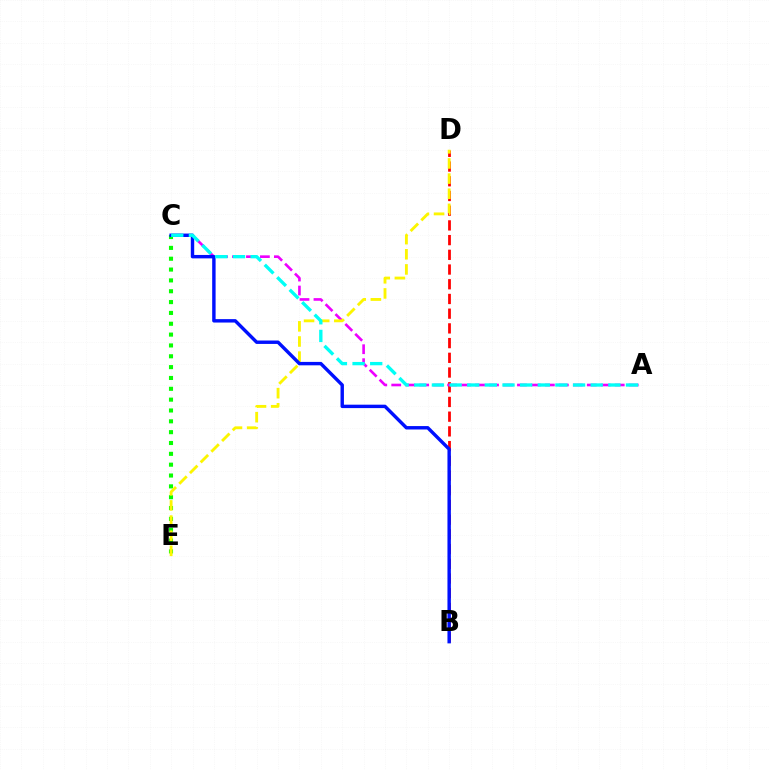{('C', 'E'): [{'color': '#08ff00', 'line_style': 'dotted', 'thickness': 2.95}], ('B', 'D'): [{'color': '#ff0000', 'line_style': 'dashed', 'thickness': 2.0}], ('A', 'C'): [{'color': '#ee00ff', 'line_style': 'dashed', 'thickness': 1.9}, {'color': '#00fff6', 'line_style': 'dashed', 'thickness': 2.4}], ('D', 'E'): [{'color': '#fcf500', 'line_style': 'dashed', 'thickness': 2.06}], ('B', 'C'): [{'color': '#0010ff', 'line_style': 'solid', 'thickness': 2.46}]}